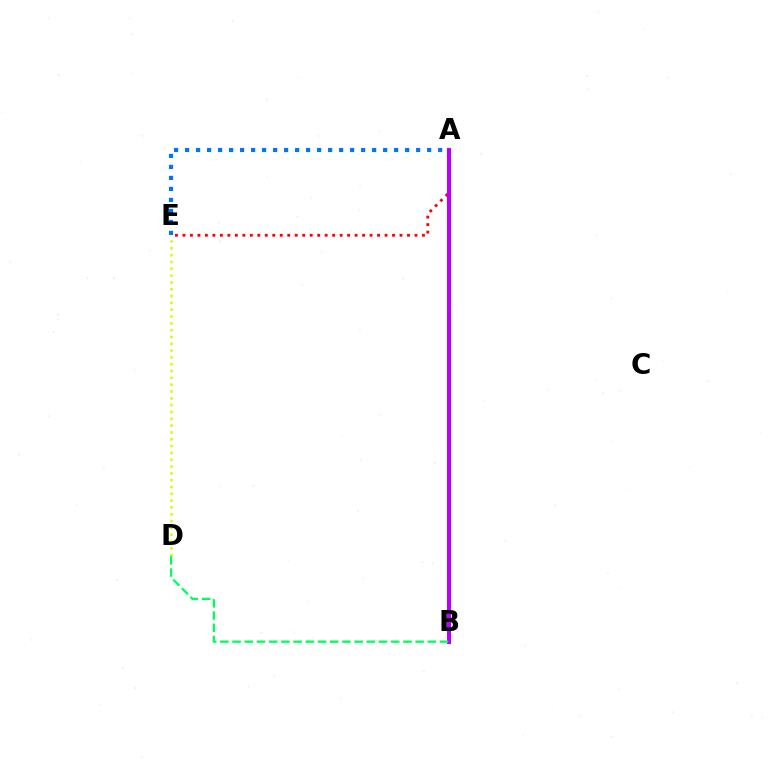{('A', 'E'): [{'color': '#ff0000', 'line_style': 'dotted', 'thickness': 2.03}, {'color': '#0074ff', 'line_style': 'dotted', 'thickness': 2.99}], ('A', 'B'): [{'color': '#b900ff', 'line_style': 'solid', 'thickness': 2.91}], ('D', 'E'): [{'color': '#d1ff00', 'line_style': 'dotted', 'thickness': 1.85}], ('B', 'D'): [{'color': '#00ff5c', 'line_style': 'dashed', 'thickness': 1.66}]}